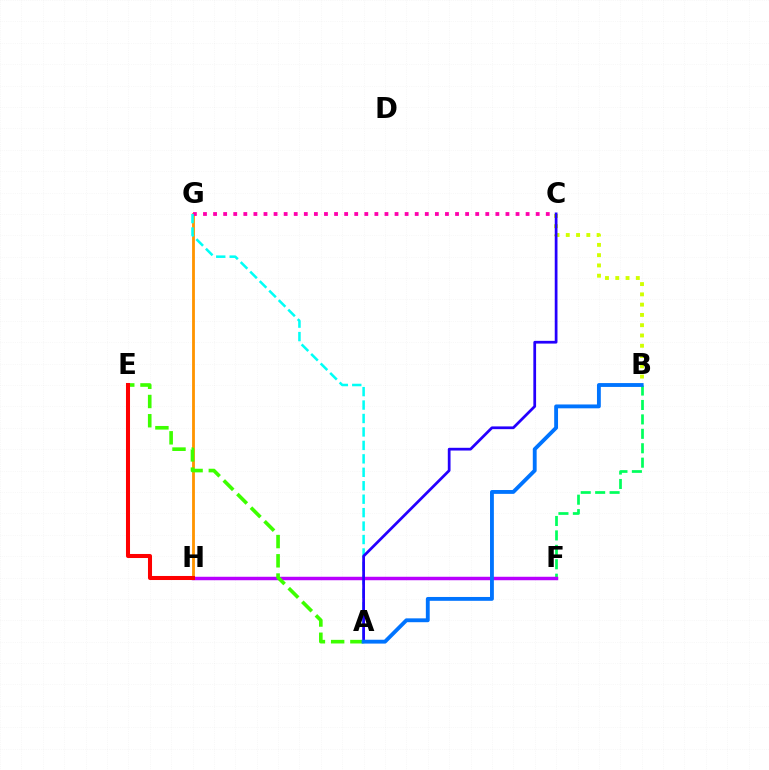{('G', 'H'): [{'color': '#ff9400', 'line_style': 'solid', 'thickness': 2.03}], ('B', 'F'): [{'color': '#00ff5c', 'line_style': 'dashed', 'thickness': 1.96}], ('B', 'C'): [{'color': '#d1ff00', 'line_style': 'dotted', 'thickness': 2.79}], ('C', 'G'): [{'color': '#ff00ac', 'line_style': 'dotted', 'thickness': 2.74}], ('A', 'G'): [{'color': '#00fff6', 'line_style': 'dashed', 'thickness': 1.83}], ('F', 'H'): [{'color': '#b900ff', 'line_style': 'solid', 'thickness': 2.49}], ('A', 'E'): [{'color': '#3dff00', 'line_style': 'dashed', 'thickness': 2.61}], ('E', 'H'): [{'color': '#ff0000', 'line_style': 'solid', 'thickness': 2.92}], ('A', 'C'): [{'color': '#2500ff', 'line_style': 'solid', 'thickness': 1.97}], ('A', 'B'): [{'color': '#0074ff', 'line_style': 'solid', 'thickness': 2.77}]}